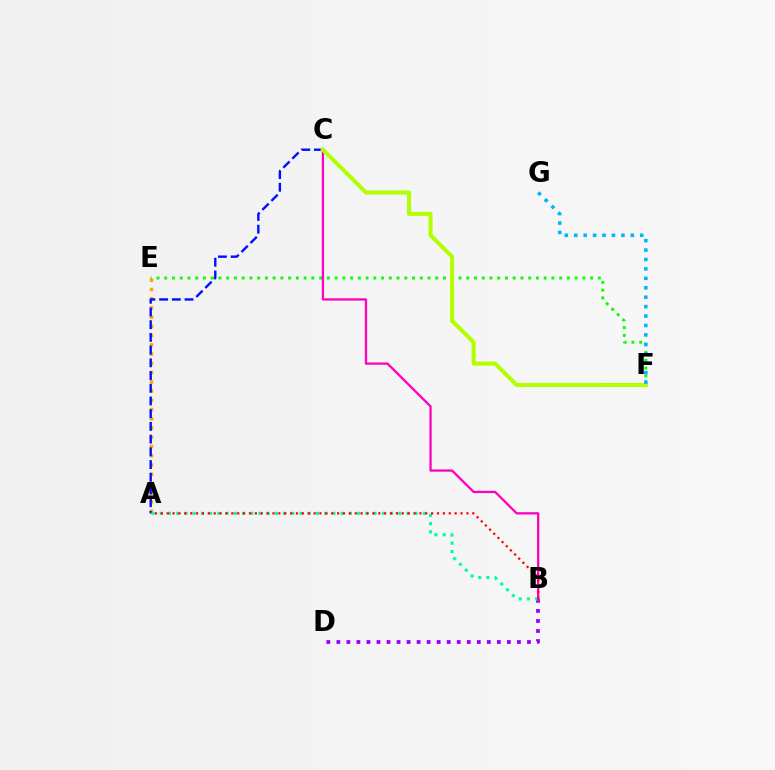{('A', 'E'): [{'color': '#ffa500', 'line_style': 'dotted', 'thickness': 2.51}], ('B', 'D'): [{'color': '#9b00ff', 'line_style': 'dotted', 'thickness': 2.73}], ('E', 'F'): [{'color': '#08ff00', 'line_style': 'dotted', 'thickness': 2.1}], ('A', 'C'): [{'color': '#0010ff', 'line_style': 'dashed', 'thickness': 1.73}], ('A', 'B'): [{'color': '#00ff9d', 'line_style': 'dotted', 'thickness': 2.23}, {'color': '#ff0000', 'line_style': 'dotted', 'thickness': 1.6}], ('B', 'C'): [{'color': '#ff00bd', 'line_style': 'solid', 'thickness': 1.64}], ('C', 'F'): [{'color': '#b3ff00', 'line_style': 'solid', 'thickness': 2.91}], ('F', 'G'): [{'color': '#00b5ff', 'line_style': 'dotted', 'thickness': 2.56}]}